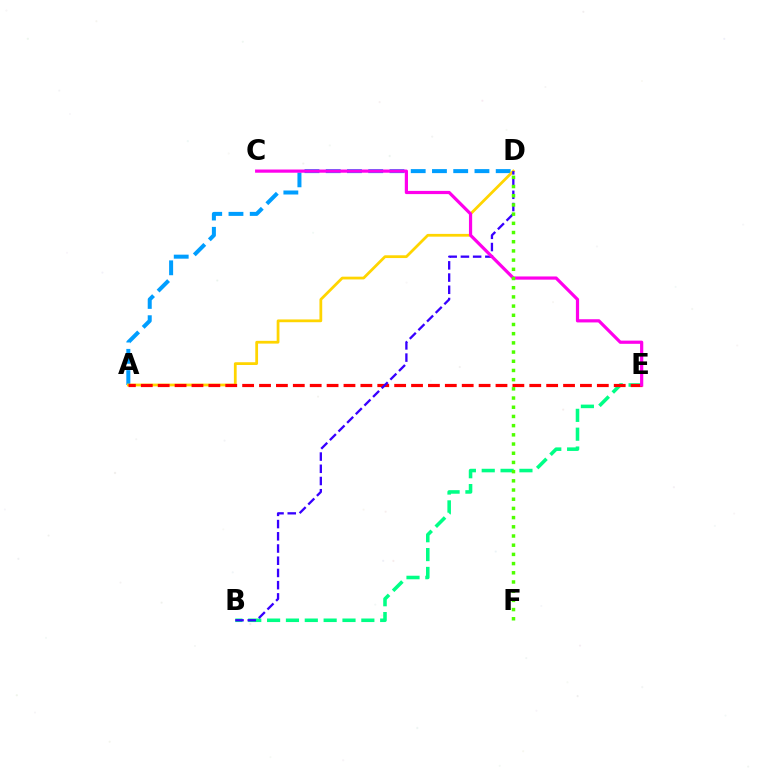{('B', 'E'): [{'color': '#00ff86', 'line_style': 'dashed', 'thickness': 2.56}], ('A', 'D'): [{'color': '#009eff', 'line_style': 'dashed', 'thickness': 2.89}, {'color': '#ffd500', 'line_style': 'solid', 'thickness': 1.99}], ('A', 'E'): [{'color': '#ff0000', 'line_style': 'dashed', 'thickness': 2.29}], ('B', 'D'): [{'color': '#3700ff', 'line_style': 'dashed', 'thickness': 1.66}], ('C', 'E'): [{'color': '#ff00ed', 'line_style': 'solid', 'thickness': 2.31}], ('D', 'F'): [{'color': '#4fff00', 'line_style': 'dotted', 'thickness': 2.5}]}